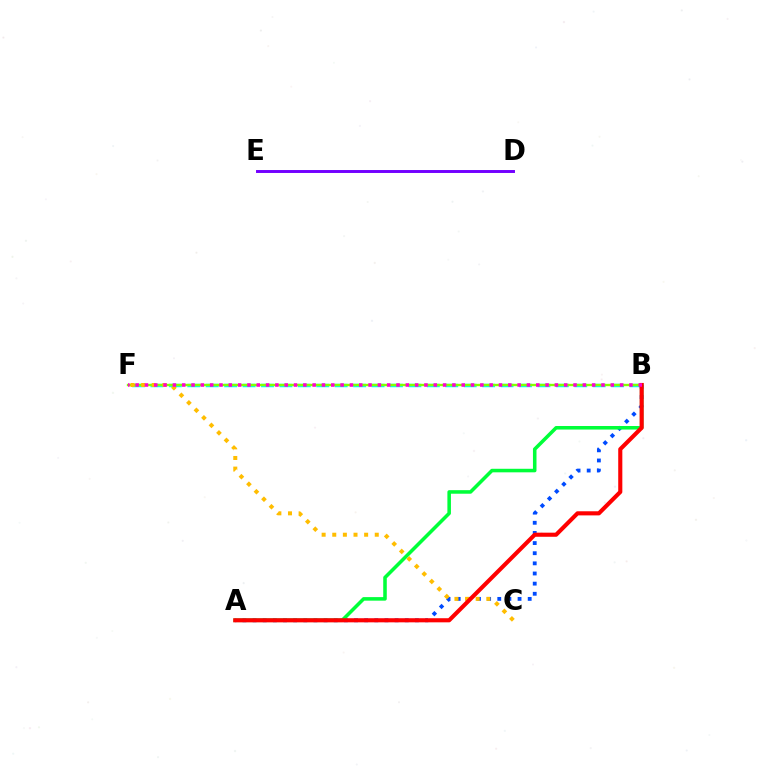{('B', 'F'): [{'color': '#00fff6', 'line_style': 'dashed', 'thickness': 2.5}, {'color': '#84ff00', 'line_style': 'solid', 'thickness': 1.7}, {'color': '#ff00cf', 'line_style': 'dotted', 'thickness': 2.53}], ('D', 'E'): [{'color': '#7200ff', 'line_style': 'solid', 'thickness': 2.11}], ('A', 'B'): [{'color': '#004bff', 'line_style': 'dotted', 'thickness': 2.76}, {'color': '#00ff39', 'line_style': 'solid', 'thickness': 2.55}, {'color': '#ff0000', 'line_style': 'solid', 'thickness': 2.96}], ('C', 'F'): [{'color': '#ffbd00', 'line_style': 'dotted', 'thickness': 2.89}]}